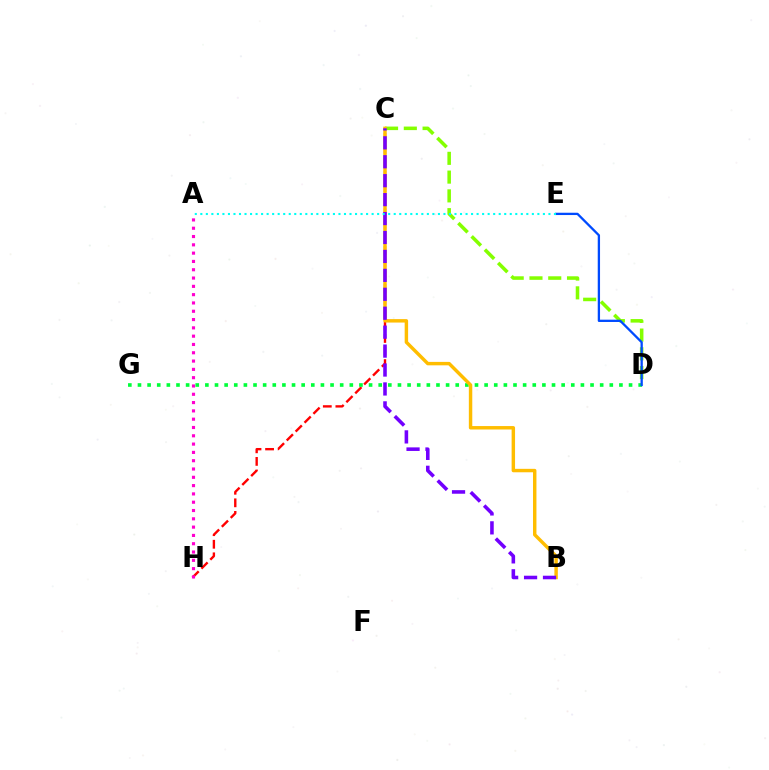{('C', 'H'): [{'color': '#ff0000', 'line_style': 'dashed', 'thickness': 1.71}], ('A', 'H'): [{'color': '#ff00cf', 'line_style': 'dotted', 'thickness': 2.26}], ('C', 'D'): [{'color': '#84ff00', 'line_style': 'dashed', 'thickness': 2.55}], ('D', 'G'): [{'color': '#00ff39', 'line_style': 'dotted', 'thickness': 2.62}], ('D', 'E'): [{'color': '#004bff', 'line_style': 'solid', 'thickness': 1.65}], ('B', 'C'): [{'color': '#ffbd00', 'line_style': 'solid', 'thickness': 2.48}, {'color': '#7200ff', 'line_style': 'dashed', 'thickness': 2.57}], ('A', 'E'): [{'color': '#00fff6', 'line_style': 'dotted', 'thickness': 1.5}]}